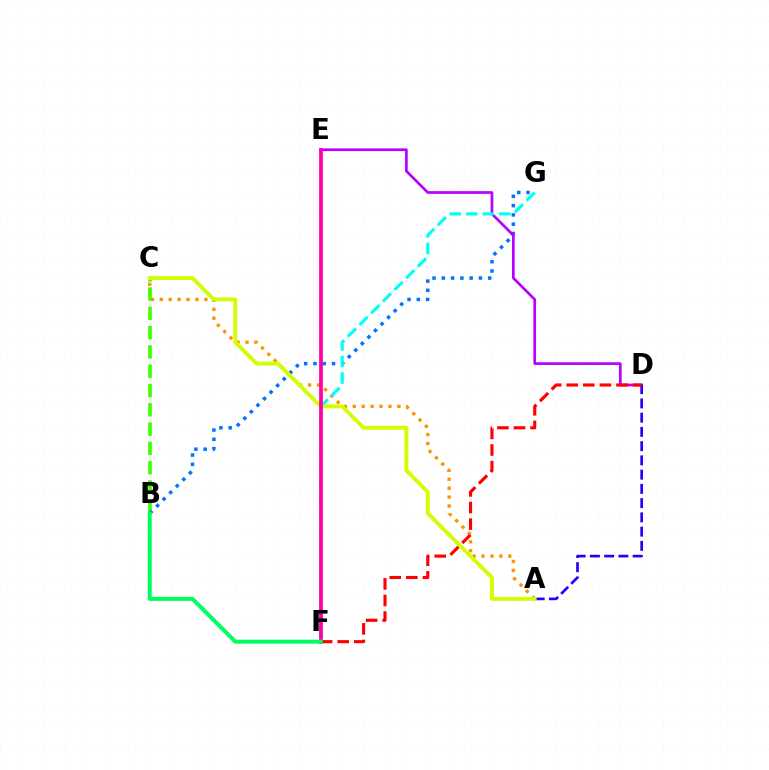{('A', 'C'): [{'color': '#ff9400', 'line_style': 'dotted', 'thickness': 2.42}, {'color': '#d1ff00', 'line_style': 'solid', 'thickness': 2.77}], ('B', 'C'): [{'color': '#3dff00', 'line_style': 'dashed', 'thickness': 2.62}], ('B', 'G'): [{'color': '#0074ff', 'line_style': 'dotted', 'thickness': 2.52}], ('D', 'E'): [{'color': '#b900ff', 'line_style': 'solid', 'thickness': 1.95}], ('F', 'G'): [{'color': '#00fff6', 'line_style': 'dashed', 'thickness': 2.24}], ('A', 'D'): [{'color': '#2500ff', 'line_style': 'dashed', 'thickness': 1.94}], ('D', 'F'): [{'color': '#ff0000', 'line_style': 'dashed', 'thickness': 2.25}], ('E', 'F'): [{'color': '#ff00ac', 'line_style': 'solid', 'thickness': 2.72}], ('B', 'F'): [{'color': '#00ff5c', 'line_style': 'solid', 'thickness': 2.87}]}